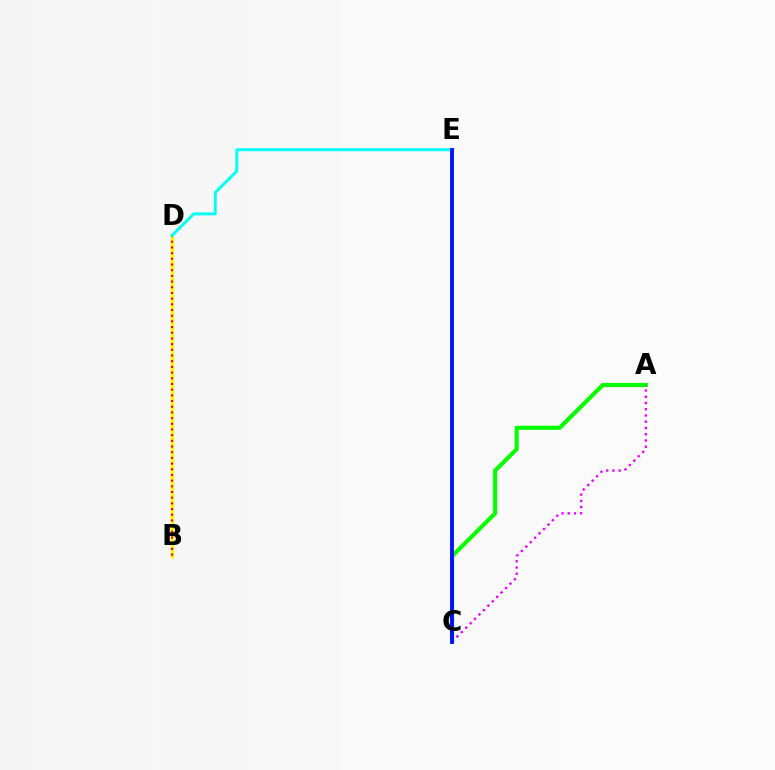{('B', 'D'): [{'color': '#fcf500', 'line_style': 'solid', 'thickness': 2.39}, {'color': '#ff0000', 'line_style': 'dotted', 'thickness': 1.55}], ('A', 'C'): [{'color': '#08ff00', 'line_style': 'solid', 'thickness': 2.97}, {'color': '#ee00ff', 'line_style': 'dotted', 'thickness': 1.7}], ('D', 'E'): [{'color': '#00fff6', 'line_style': 'solid', 'thickness': 2.11}], ('C', 'E'): [{'color': '#0010ff', 'line_style': 'solid', 'thickness': 2.78}]}